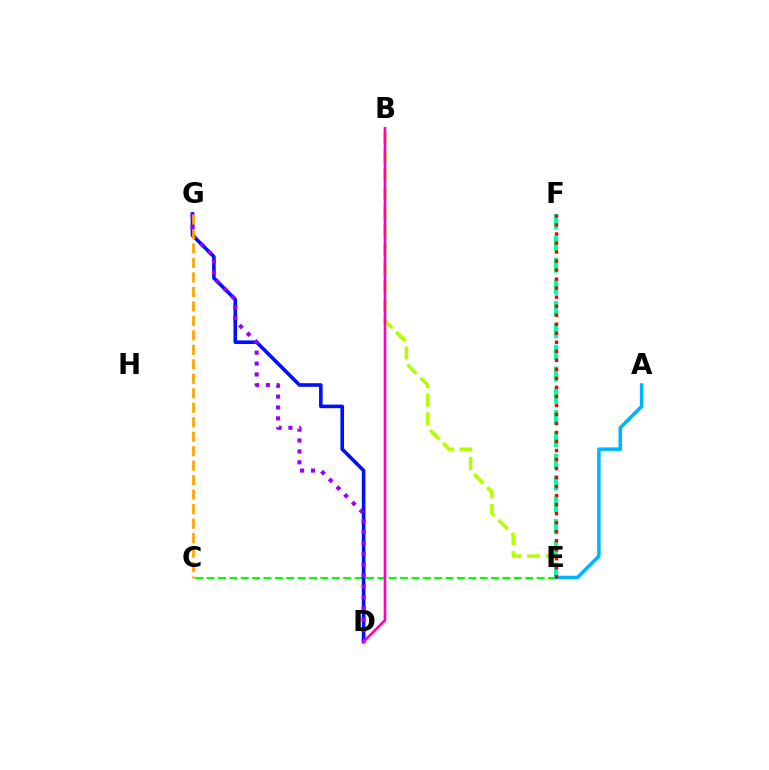{('C', 'E'): [{'color': '#08ff00', 'line_style': 'dashed', 'thickness': 1.55}], ('A', 'E'): [{'color': '#00b5ff', 'line_style': 'solid', 'thickness': 2.56}], ('B', 'E'): [{'color': '#b3ff00', 'line_style': 'dashed', 'thickness': 2.54}], ('D', 'G'): [{'color': '#0010ff', 'line_style': 'solid', 'thickness': 2.59}, {'color': '#9b00ff', 'line_style': 'dotted', 'thickness': 2.96}], ('E', 'F'): [{'color': '#00ff9d', 'line_style': 'dashed', 'thickness': 2.96}, {'color': '#ff0000', 'line_style': 'dotted', 'thickness': 2.45}], ('C', 'G'): [{'color': '#ffa500', 'line_style': 'dashed', 'thickness': 1.97}], ('B', 'D'): [{'color': '#ff00bd', 'line_style': 'solid', 'thickness': 1.91}]}